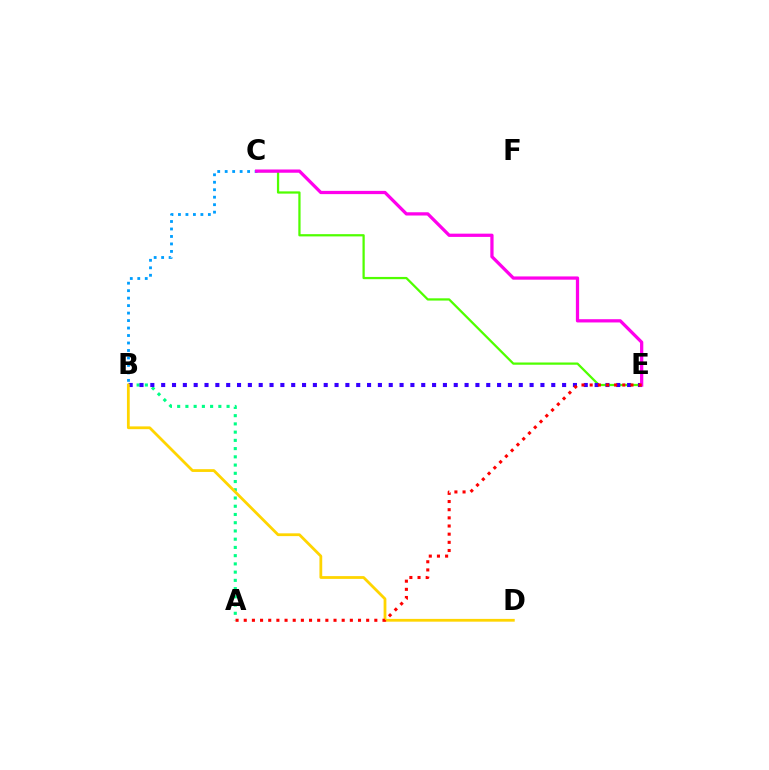{('A', 'B'): [{'color': '#00ff86', 'line_style': 'dotted', 'thickness': 2.24}], ('C', 'E'): [{'color': '#4fff00', 'line_style': 'solid', 'thickness': 1.62}, {'color': '#ff00ed', 'line_style': 'solid', 'thickness': 2.34}], ('B', 'C'): [{'color': '#009eff', 'line_style': 'dotted', 'thickness': 2.03}], ('B', 'E'): [{'color': '#3700ff', 'line_style': 'dotted', 'thickness': 2.94}], ('B', 'D'): [{'color': '#ffd500', 'line_style': 'solid', 'thickness': 2.0}], ('A', 'E'): [{'color': '#ff0000', 'line_style': 'dotted', 'thickness': 2.22}]}